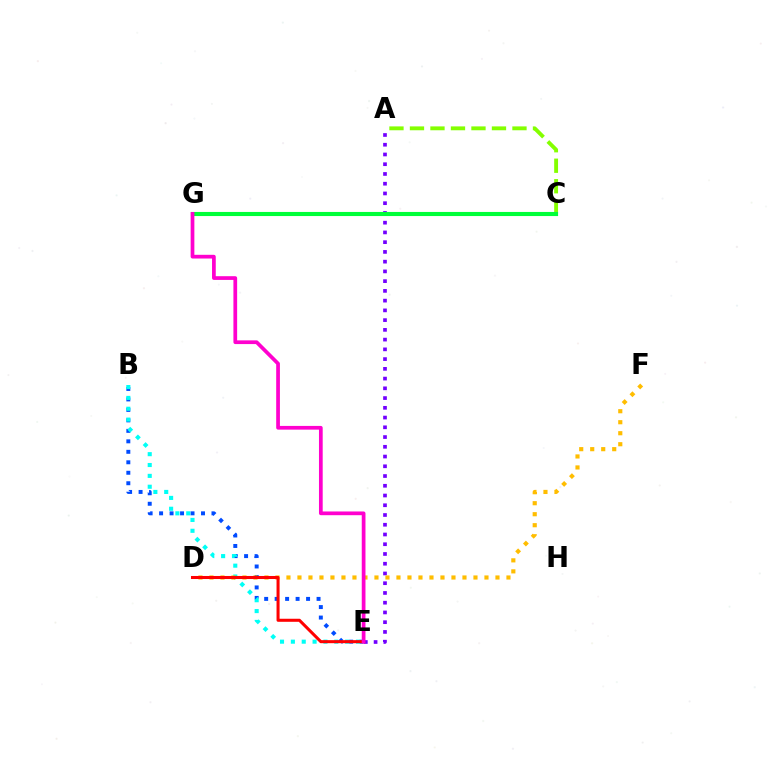{('A', 'E'): [{'color': '#7200ff', 'line_style': 'dotted', 'thickness': 2.65}], ('B', 'E'): [{'color': '#004bff', 'line_style': 'dotted', 'thickness': 2.85}, {'color': '#00fff6', 'line_style': 'dotted', 'thickness': 2.95}], ('A', 'C'): [{'color': '#84ff00', 'line_style': 'dashed', 'thickness': 2.79}], ('C', 'G'): [{'color': '#00ff39', 'line_style': 'solid', 'thickness': 2.96}], ('D', 'F'): [{'color': '#ffbd00', 'line_style': 'dotted', 'thickness': 2.99}], ('D', 'E'): [{'color': '#ff0000', 'line_style': 'solid', 'thickness': 2.19}], ('E', 'G'): [{'color': '#ff00cf', 'line_style': 'solid', 'thickness': 2.68}]}